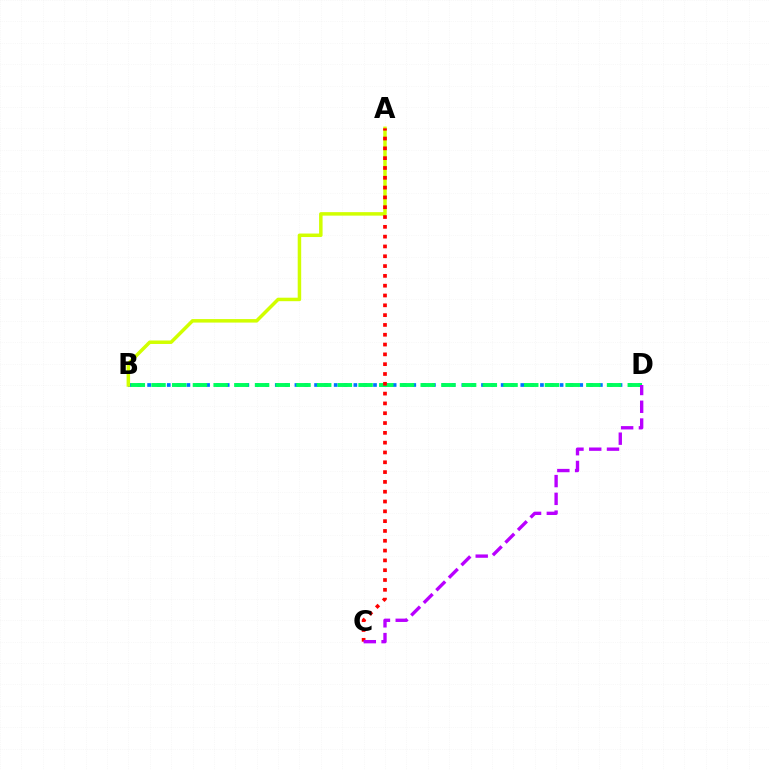{('B', 'D'): [{'color': '#0074ff', 'line_style': 'dotted', 'thickness': 2.67}, {'color': '#00ff5c', 'line_style': 'dashed', 'thickness': 2.81}], ('A', 'B'): [{'color': '#d1ff00', 'line_style': 'solid', 'thickness': 2.52}], ('A', 'C'): [{'color': '#ff0000', 'line_style': 'dotted', 'thickness': 2.67}], ('C', 'D'): [{'color': '#b900ff', 'line_style': 'dashed', 'thickness': 2.41}]}